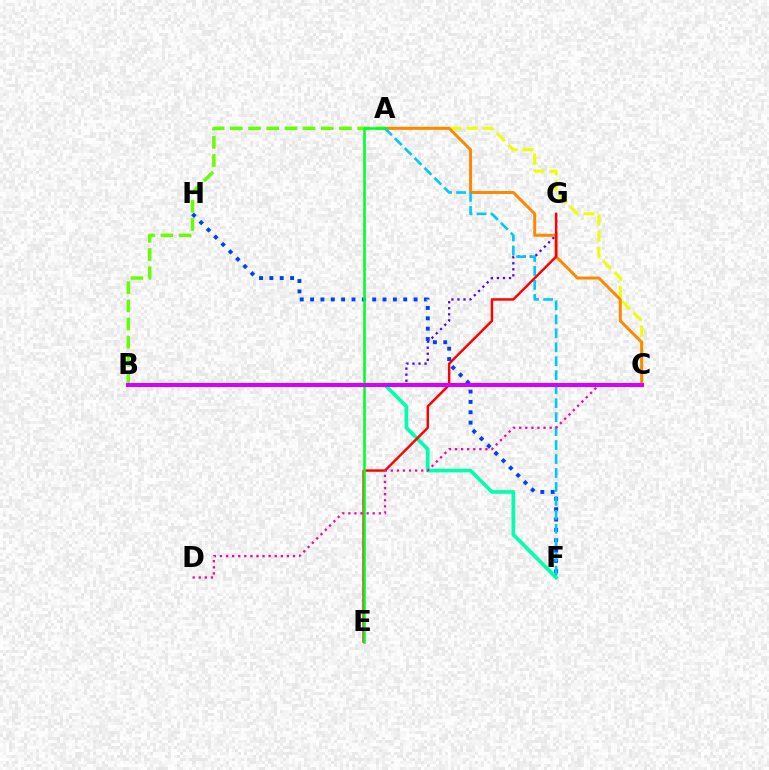{('B', 'G'): [{'color': '#4f00ff', 'line_style': 'dotted', 'thickness': 1.64}], ('A', 'B'): [{'color': '#66ff00', 'line_style': 'dashed', 'thickness': 2.47}], ('B', 'F'): [{'color': '#00ffaf', 'line_style': 'solid', 'thickness': 2.64}], ('A', 'C'): [{'color': '#eeff00', 'line_style': 'dashed', 'thickness': 2.19}, {'color': '#ff8800', 'line_style': 'solid', 'thickness': 2.14}], ('F', 'H'): [{'color': '#003fff', 'line_style': 'dotted', 'thickness': 2.81}], ('A', 'F'): [{'color': '#00c7ff', 'line_style': 'dashed', 'thickness': 1.9}], ('E', 'G'): [{'color': '#ff0000', 'line_style': 'solid', 'thickness': 1.75}], ('C', 'D'): [{'color': '#ff00a0', 'line_style': 'dotted', 'thickness': 1.65}], ('A', 'E'): [{'color': '#00ff27', 'line_style': 'solid', 'thickness': 1.85}], ('B', 'C'): [{'color': '#d600ff', 'line_style': 'solid', 'thickness': 2.89}]}